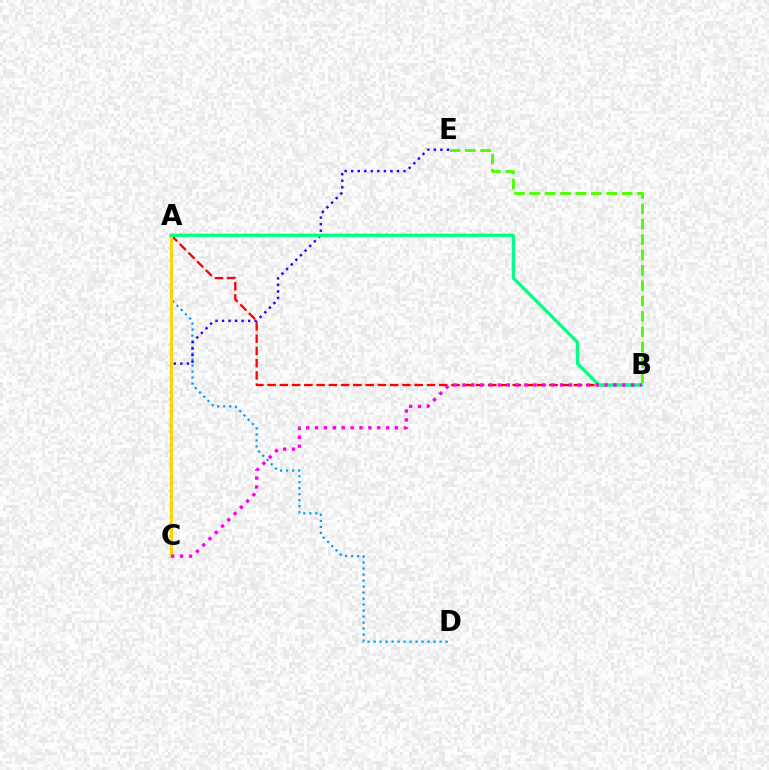{('A', 'D'): [{'color': '#009eff', 'line_style': 'dotted', 'thickness': 1.63}], ('A', 'B'): [{'color': '#ff0000', 'line_style': 'dashed', 'thickness': 1.67}, {'color': '#00ff86', 'line_style': 'solid', 'thickness': 2.35}], ('C', 'E'): [{'color': '#3700ff', 'line_style': 'dotted', 'thickness': 1.78}], ('A', 'C'): [{'color': '#ffd500', 'line_style': 'solid', 'thickness': 2.11}], ('B', 'C'): [{'color': '#ff00ed', 'line_style': 'dotted', 'thickness': 2.41}], ('B', 'E'): [{'color': '#4fff00', 'line_style': 'dashed', 'thickness': 2.09}]}